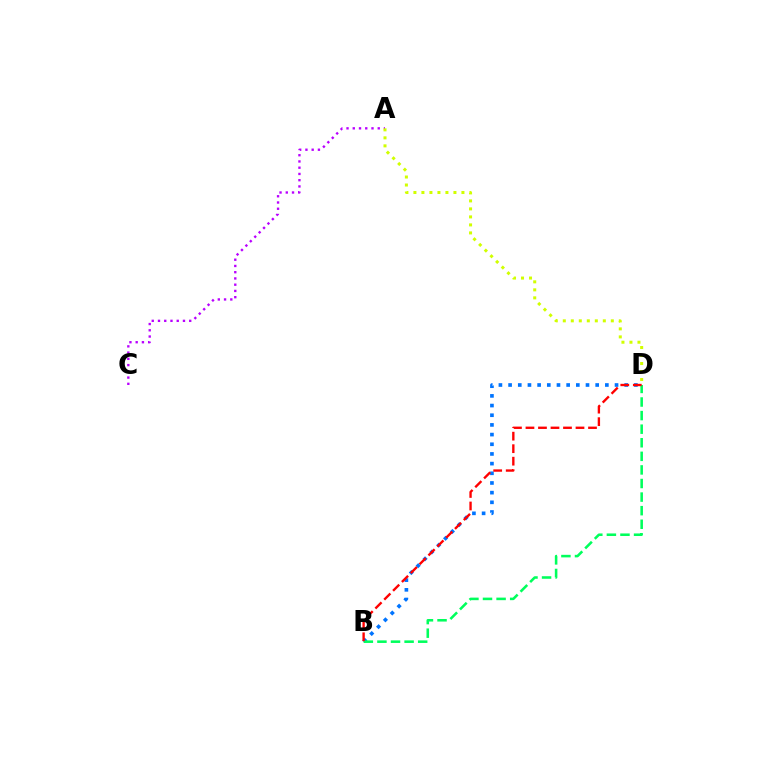{('A', 'C'): [{'color': '#b900ff', 'line_style': 'dotted', 'thickness': 1.7}], ('B', 'D'): [{'color': '#0074ff', 'line_style': 'dotted', 'thickness': 2.63}, {'color': '#00ff5c', 'line_style': 'dashed', 'thickness': 1.85}, {'color': '#ff0000', 'line_style': 'dashed', 'thickness': 1.7}], ('A', 'D'): [{'color': '#d1ff00', 'line_style': 'dotted', 'thickness': 2.17}]}